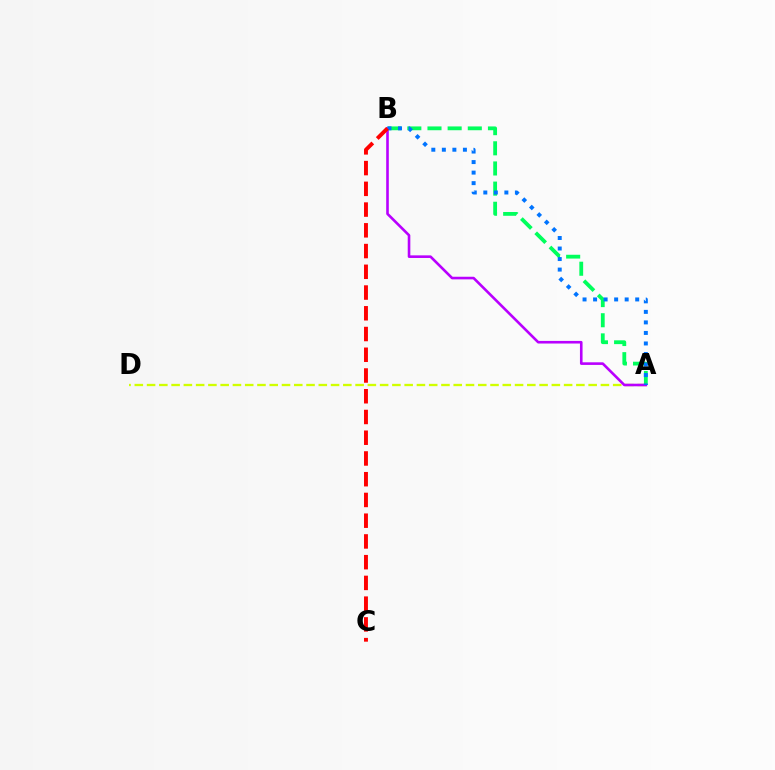{('A', 'D'): [{'color': '#d1ff00', 'line_style': 'dashed', 'thickness': 1.67}], ('A', 'B'): [{'color': '#00ff5c', 'line_style': 'dashed', 'thickness': 2.74}, {'color': '#b900ff', 'line_style': 'solid', 'thickness': 1.88}, {'color': '#0074ff', 'line_style': 'dotted', 'thickness': 2.86}], ('B', 'C'): [{'color': '#ff0000', 'line_style': 'dashed', 'thickness': 2.82}]}